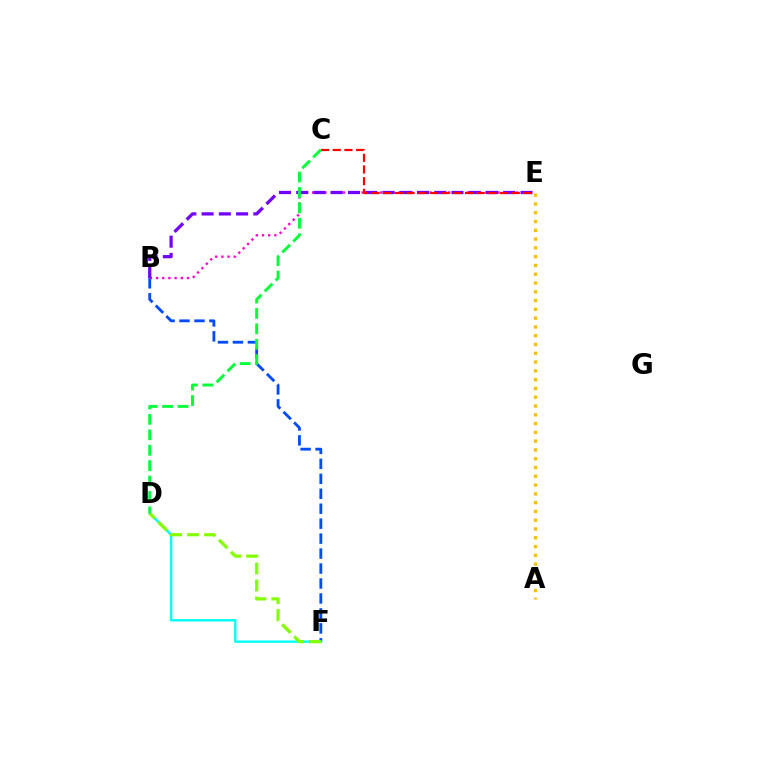{('B', 'F'): [{'color': '#004bff', 'line_style': 'dashed', 'thickness': 2.03}], ('B', 'E'): [{'color': '#ff00cf', 'line_style': 'dotted', 'thickness': 1.68}, {'color': '#7200ff', 'line_style': 'dashed', 'thickness': 2.34}], ('D', 'F'): [{'color': '#00fff6', 'line_style': 'solid', 'thickness': 1.75}, {'color': '#84ff00', 'line_style': 'dashed', 'thickness': 2.31}], ('C', 'E'): [{'color': '#ff0000', 'line_style': 'dashed', 'thickness': 1.59}], ('A', 'E'): [{'color': '#ffbd00', 'line_style': 'dotted', 'thickness': 2.39}], ('C', 'D'): [{'color': '#00ff39', 'line_style': 'dashed', 'thickness': 2.09}]}